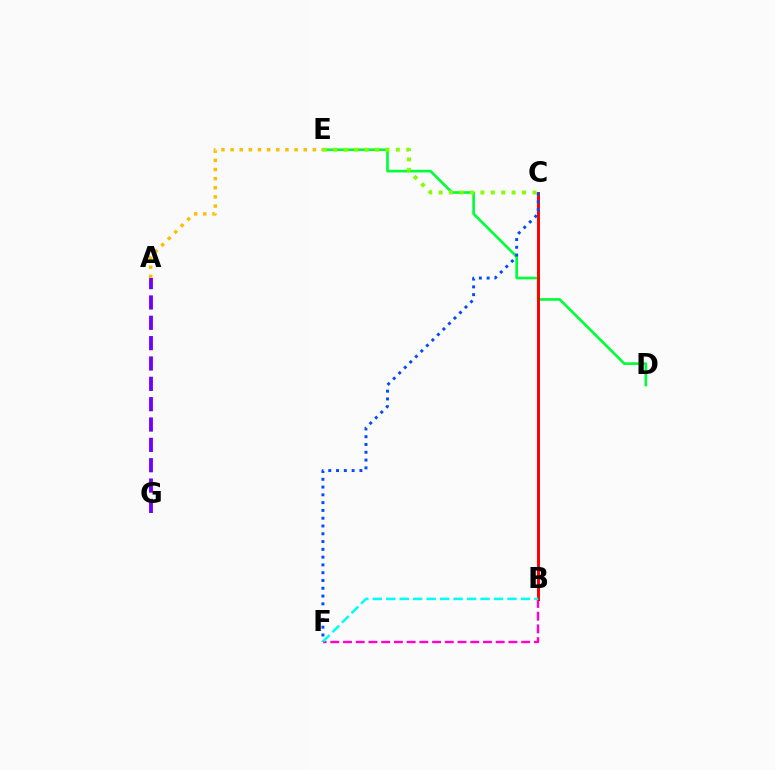{('B', 'F'): [{'color': '#ff00cf', 'line_style': 'dashed', 'thickness': 1.73}, {'color': '#00fff6', 'line_style': 'dashed', 'thickness': 1.83}], ('D', 'E'): [{'color': '#00ff39', 'line_style': 'solid', 'thickness': 1.92}], ('A', 'G'): [{'color': '#7200ff', 'line_style': 'dashed', 'thickness': 2.76}], ('B', 'C'): [{'color': '#ff0000', 'line_style': 'solid', 'thickness': 2.13}], ('C', 'E'): [{'color': '#84ff00', 'line_style': 'dotted', 'thickness': 2.83}], ('C', 'F'): [{'color': '#004bff', 'line_style': 'dotted', 'thickness': 2.12}], ('A', 'E'): [{'color': '#ffbd00', 'line_style': 'dotted', 'thickness': 2.48}]}